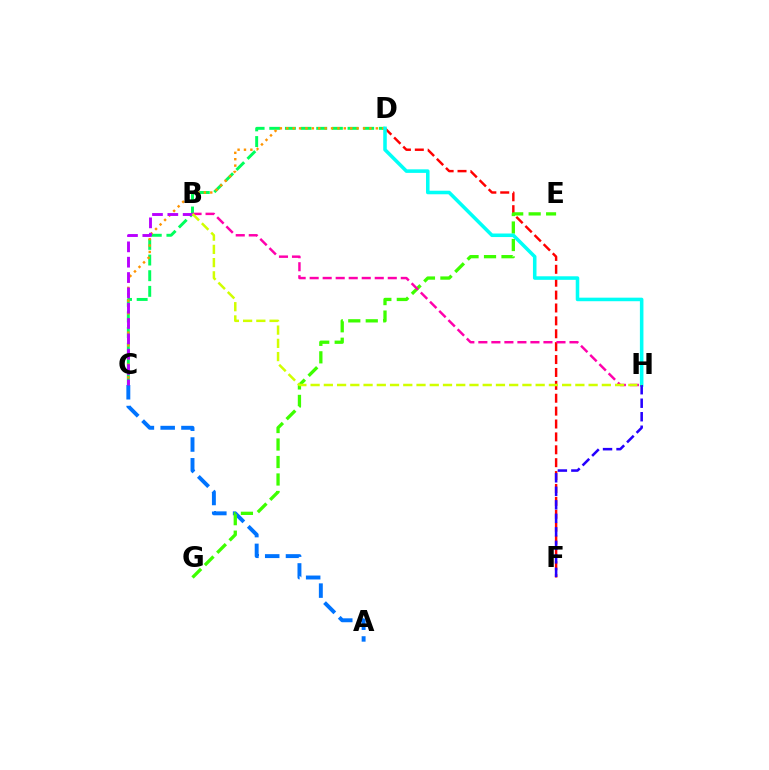{('D', 'F'): [{'color': '#ff0000', 'line_style': 'dashed', 'thickness': 1.75}], ('A', 'C'): [{'color': '#0074ff', 'line_style': 'dashed', 'thickness': 2.82}], ('E', 'G'): [{'color': '#3dff00', 'line_style': 'dashed', 'thickness': 2.38}], ('C', 'D'): [{'color': '#00ff5c', 'line_style': 'dashed', 'thickness': 2.13}, {'color': '#ff9400', 'line_style': 'dotted', 'thickness': 1.74}], ('B', 'H'): [{'color': '#ff00ac', 'line_style': 'dashed', 'thickness': 1.77}, {'color': '#d1ff00', 'line_style': 'dashed', 'thickness': 1.8}], ('D', 'H'): [{'color': '#00fff6', 'line_style': 'solid', 'thickness': 2.56}], ('B', 'C'): [{'color': '#b900ff', 'line_style': 'dashed', 'thickness': 2.08}], ('F', 'H'): [{'color': '#2500ff', 'line_style': 'dashed', 'thickness': 1.84}]}